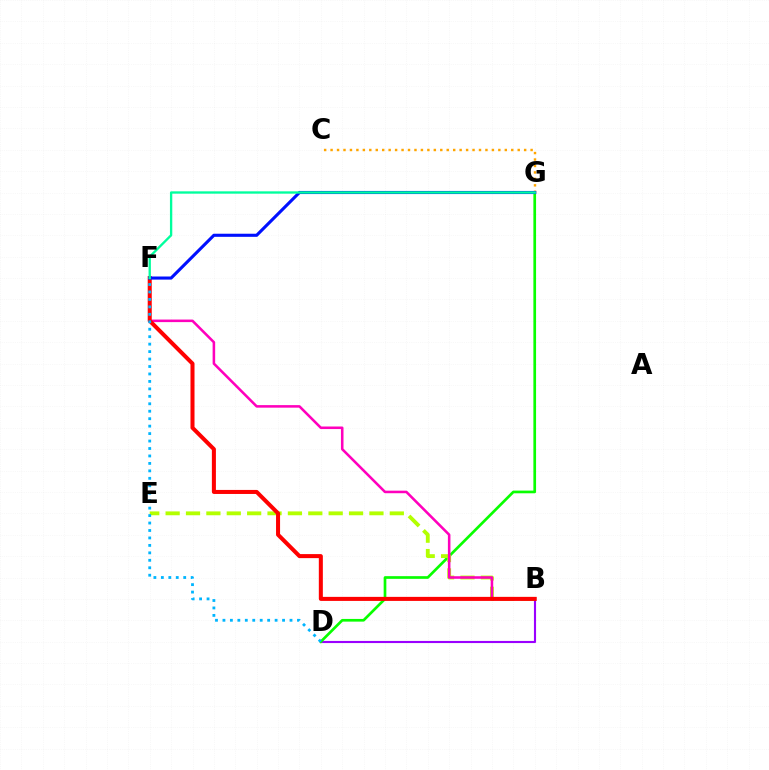{('B', 'D'): [{'color': '#9b00ff', 'line_style': 'solid', 'thickness': 1.53}], ('C', 'G'): [{'color': '#ffa500', 'line_style': 'dotted', 'thickness': 1.75}], ('D', 'G'): [{'color': '#08ff00', 'line_style': 'solid', 'thickness': 1.93}], ('B', 'E'): [{'color': '#b3ff00', 'line_style': 'dashed', 'thickness': 2.77}], ('B', 'F'): [{'color': '#ff00bd', 'line_style': 'solid', 'thickness': 1.84}, {'color': '#ff0000', 'line_style': 'solid', 'thickness': 2.9}], ('F', 'G'): [{'color': '#0010ff', 'line_style': 'solid', 'thickness': 2.23}, {'color': '#00ff9d', 'line_style': 'solid', 'thickness': 1.68}], ('D', 'F'): [{'color': '#00b5ff', 'line_style': 'dotted', 'thickness': 2.03}]}